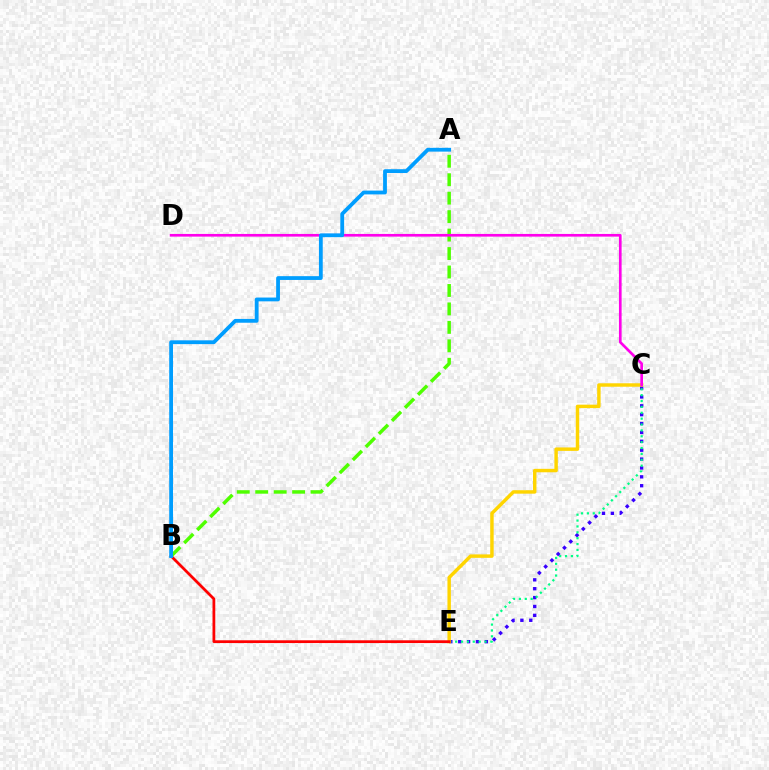{('C', 'E'): [{'color': '#3700ff', 'line_style': 'dotted', 'thickness': 2.41}, {'color': '#00ff86', 'line_style': 'dotted', 'thickness': 1.6}, {'color': '#ffd500', 'line_style': 'solid', 'thickness': 2.48}], ('B', 'E'): [{'color': '#ff0000', 'line_style': 'solid', 'thickness': 1.99}], ('A', 'B'): [{'color': '#4fff00', 'line_style': 'dashed', 'thickness': 2.51}, {'color': '#009eff', 'line_style': 'solid', 'thickness': 2.73}], ('C', 'D'): [{'color': '#ff00ed', 'line_style': 'solid', 'thickness': 1.93}]}